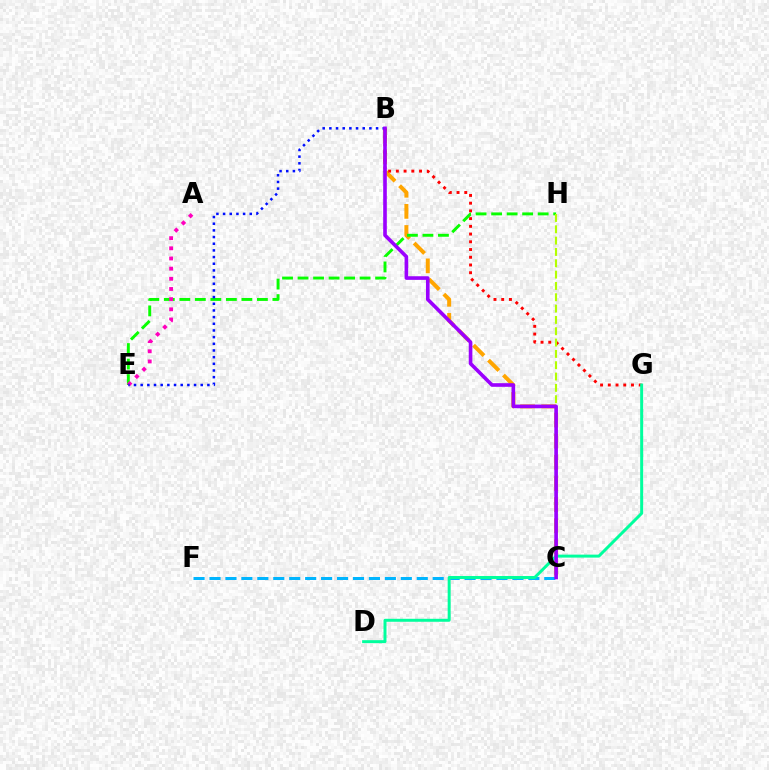{('B', 'C'): [{'color': '#ffa500', 'line_style': 'dashed', 'thickness': 2.87}, {'color': '#9b00ff', 'line_style': 'solid', 'thickness': 2.61}], ('C', 'F'): [{'color': '#00b5ff', 'line_style': 'dashed', 'thickness': 2.17}], ('B', 'G'): [{'color': '#ff0000', 'line_style': 'dotted', 'thickness': 2.1}], ('E', 'H'): [{'color': '#08ff00', 'line_style': 'dashed', 'thickness': 2.11}], ('A', 'E'): [{'color': '#ff00bd', 'line_style': 'dotted', 'thickness': 2.76}], ('D', 'G'): [{'color': '#00ff9d', 'line_style': 'solid', 'thickness': 2.14}], ('C', 'H'): [{'color': '#b3ff00', 'line_style': 'dashed', 'thickness': 1.54}], ('B', 'E'): [{'color': '#0010ff', 'line_style': 'dotted', 'thickness': 1.81}]}